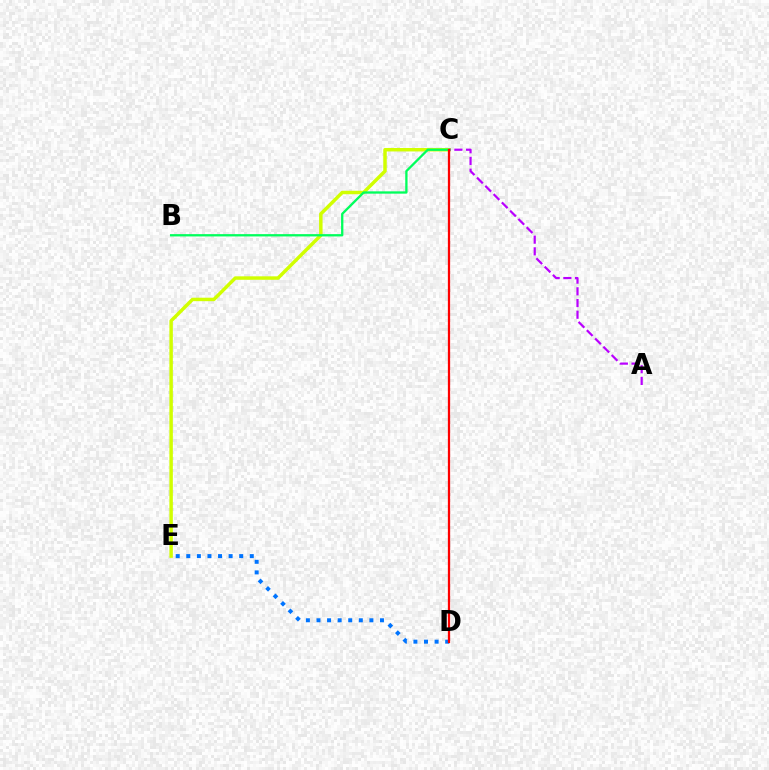{('D', 'E'): [{'color': '#0074ff', 'line_style': 'dotted', 'thickness': 2.87}], ('C', 'E'): [{'color': '#d1ff00', 'line_style': 'solid', 'thickness': 2.49}], ('A', 'C'): [{'color': '#b900ff', 'line_style': 'dashed', 'thickness': 1.59}], ('B', 'C'): [{'color': '#00ff5c', 'line_style': 'solid', 'thickness': 1.66}], ('C', 'D'): [{'color': '#ff0000', 'line_style': 'solid', 'thickness': 1.63}]}